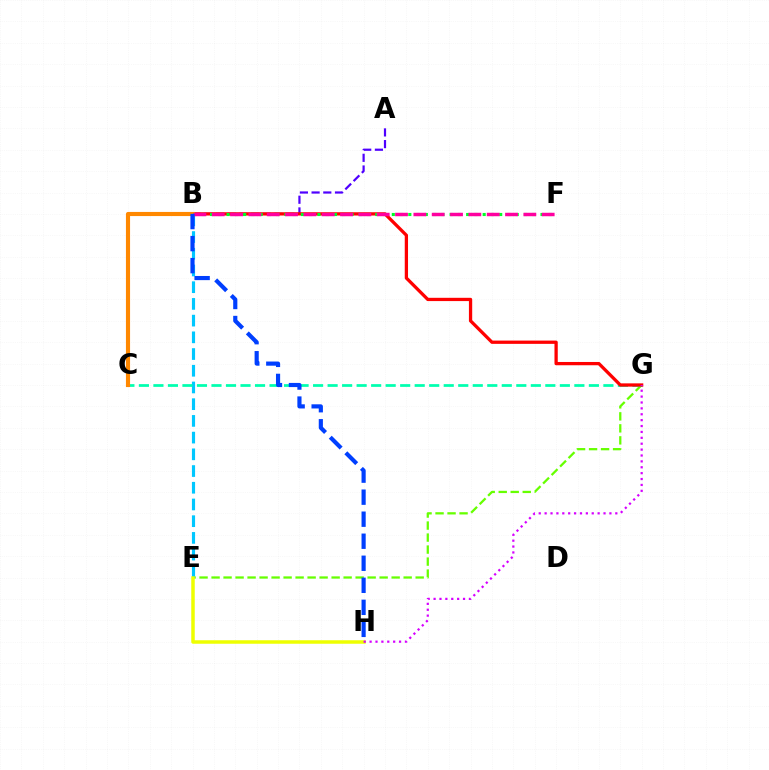{('E', 'G'): [{'color': '#66ff00', 'line_style': 'dashed', 'thickness': 1.63}], ('A', 'B'): [{'color': '#4f00ff', 'line_style': 'dashed', 'thickness': 1.59}], ('B', 'E'): [{'color': '#00c7ff', 'line_style': 'dashed', 'thickness': 2.27}], ('C', 'G'): [{'color': '#00ffaf', 'line_style': 'dashed', 'thickness': 1.97}], ('B', 'G'): [{'color': '#ff0000', 'line_style': 'solid', 'thickness': 2.36}], ('B', 'C'): [{'color': '#ff8800', 'line_style': 'solid', 'thickness': 2.97}], ('B', 'F'): [{'color': '#00ff27', 'line_style': 'dotted', 'thickness': 2.24}, {'color': '#ff00a0', 'line_style': 'dashed', 'thickness': 2.49}], ('E', 'H'): [{'color': '#eeff00', 'line_style': 'solid', 'thickness': 2.52}], ('B', 'H'): [{'color': '#003fff', 'line_style': 'dashed', 'thickness': 2.99}], ('G', 'H'): [{'color': '#d600ff', 'line_style': 'dotted', 'thickness': 1.6}]}